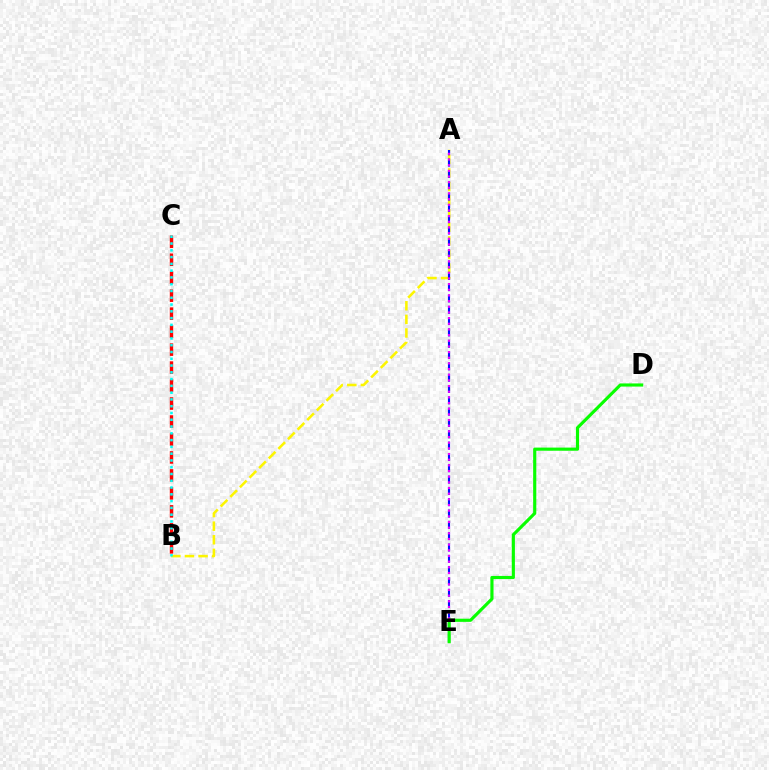{('A', 'B'): [{'color': '#fcf500', 'line_style': 'dashed', 'thickness': 1.85}], ('B', 'C'): [{'color': '#ff0000', 'line_style': 'dashed', 'thickness': 2.44}, {'color': '#00fff6', 'line_style': 'dotted', 'thickness': 1.84}], ('A', 'E'): [{'color': '#0010ff', 'line_style': 'dashed', 'thickness': 1.54}, {'color': '#ee00ff', 'line_style': 'dotted', 'thickness': 1.54}], ('D', 'E'): [{'color': '#08ff00', 'line_style': 'solid', 'thickness': 2.27}]}